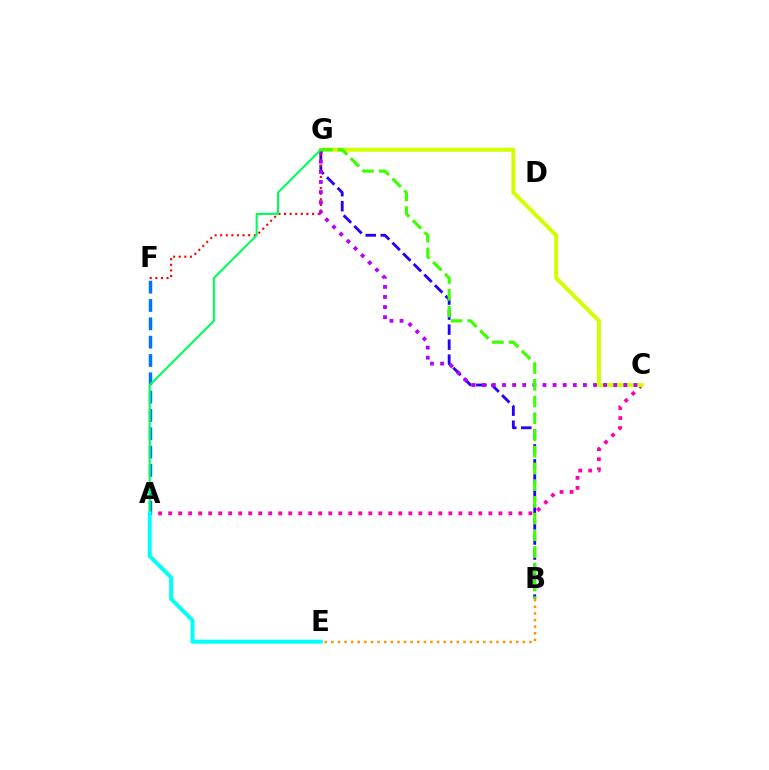{('A', 'C'): [{'color': '#ff00ac', 'line_style': 'dotted', 'thickness': 2.72}], ('B', 'E'): [{'color': '#ff9400', 'line_style': 'dotted', 'thickness': 1.79}], ('C', 'G'): [{'color': '#d1ff00', 'line_style': 'solid', 'thickness': 2.86}, {'color': '#b900ff', 'line_style': 'dotted', 'thickness': 2.75}], ('B', 'G'): [{'color': '#2500ff', 'line_style': 'dashed', 'thickness': 2.04}, {'color': '#3dff00', 'line_style': 'dashed', 'thickness': 2.27}], ('F', 'G'): [{'color': '#ff0000', 'line_style': 'dotted', 'thickness': 1.52}], ('A', 'F'): [{'color': '#0074ff', 'line_style': 'dashed', 'thickness': 2.49}], ('A', 'G'): [{'color': '#00ff5c', 'line_style': 'solid', 'thickness': 1.52}], ('A', 'E'): [{'color': '#00fff6', 'line_style': 'solid', 'thickness': 2.84}]}